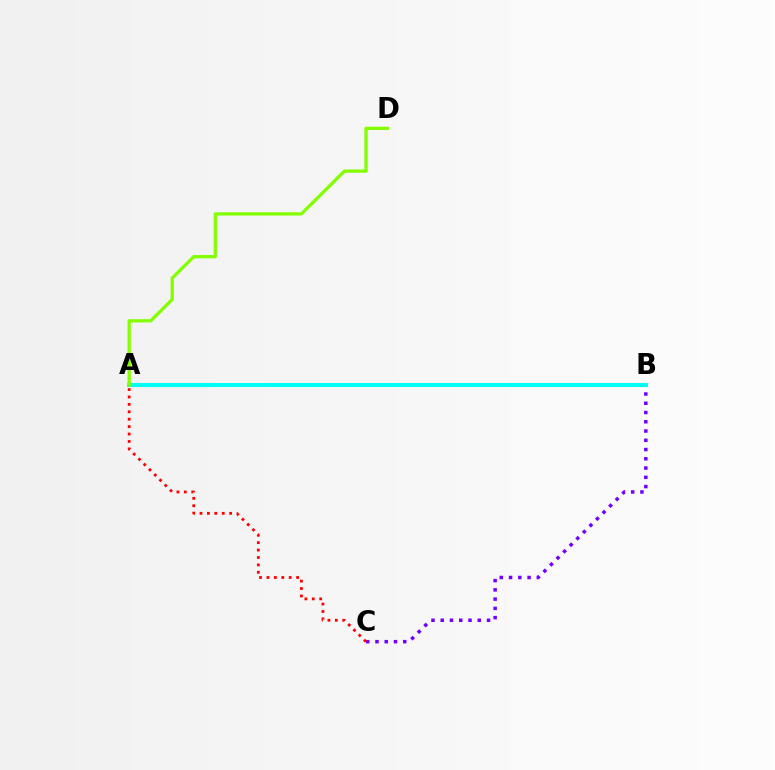{('B', 'C'): [{'color': '#7200ff', 'line_style': 'dotted', 'thickness': 2.52}], ('A', 'C'): [{'color': '#ff0000', 'line_style': 'dotted', 'thickness': 2.01}], ('A', 'B'): [{'color': '#00fff6', 'line_style': 'solid', 'thickness': 2.91}], ('A', 'D'): [{'color': '#84ff00', 'line_style': 'solid', 'thickness': 2.36}]}